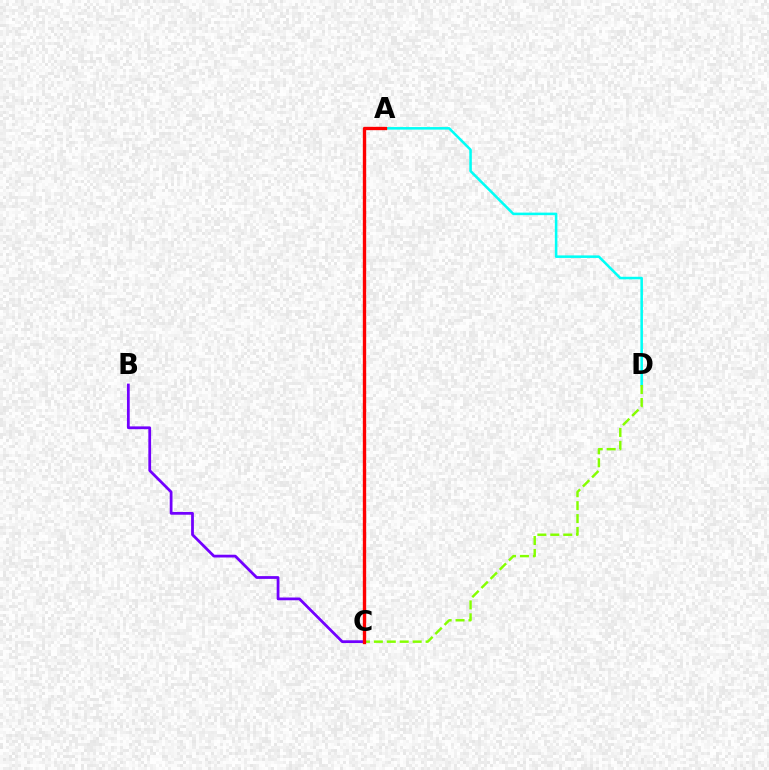{('B', 'C'): [{'color': '#7200ff', 'line_style': 'solid', 'thickness': 1.99}], ('A', 'D'): [{'color': '#00fff6', 'line_style': 'solid', 'thickness': 1.84}], ('C', 'D'): [{'color': '#84ff00', 'line_style': 'dashed', 'thickness': 1.76}], ('A', 'C'): [{'color': '#ff0000', 'line_style': 'solid', 'thickness': 2.41}]}